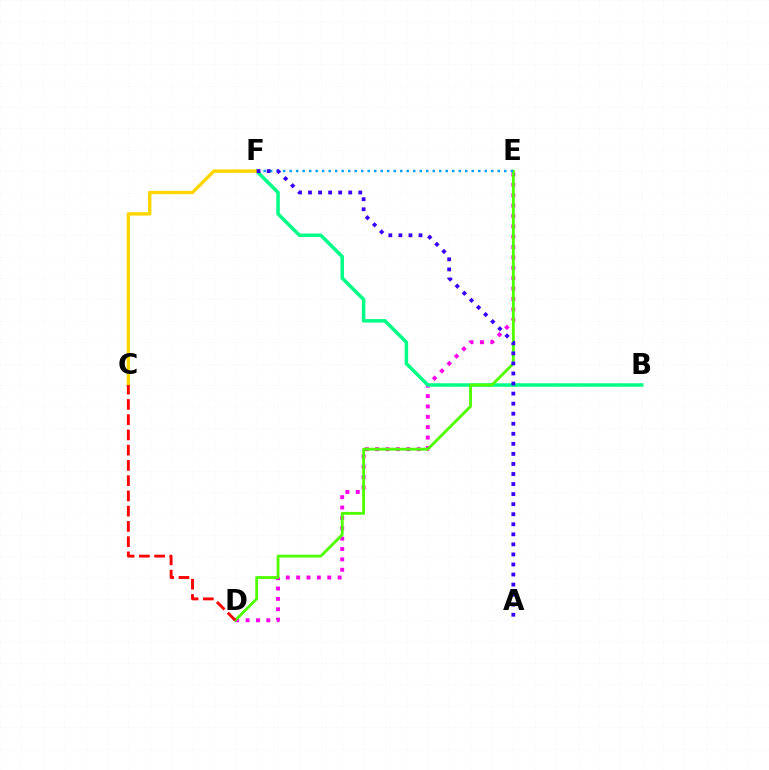{('D', 'E'): [{'color': '#ff00ed', 'line_style': 'dotted', 'thickness': 2.82}, {'color': '#4fff00', 'line_style': 'solid', 'thickness': 2.04}], ('B', 'F'): [{'color': '#00ff86', 'line_style': 'solid', 'thickness': 2.52}], ('C', 'F'): [{'color': '#ffd500', 'line_style': 'solid', 'thickness': 2.44}], ('E', 'F'): [{'color': '#009eff', 'line_style': 'dotted', 'thickness': 1.77}], ('A', 'F'): [{'color': '#3700ff', 'line_style': 'dotted', 'thickness': 2.73}], ('C', 'D'): [{'color': '#ff0000', 'line_style': 'dashed', 'thickness': 2.07}]}